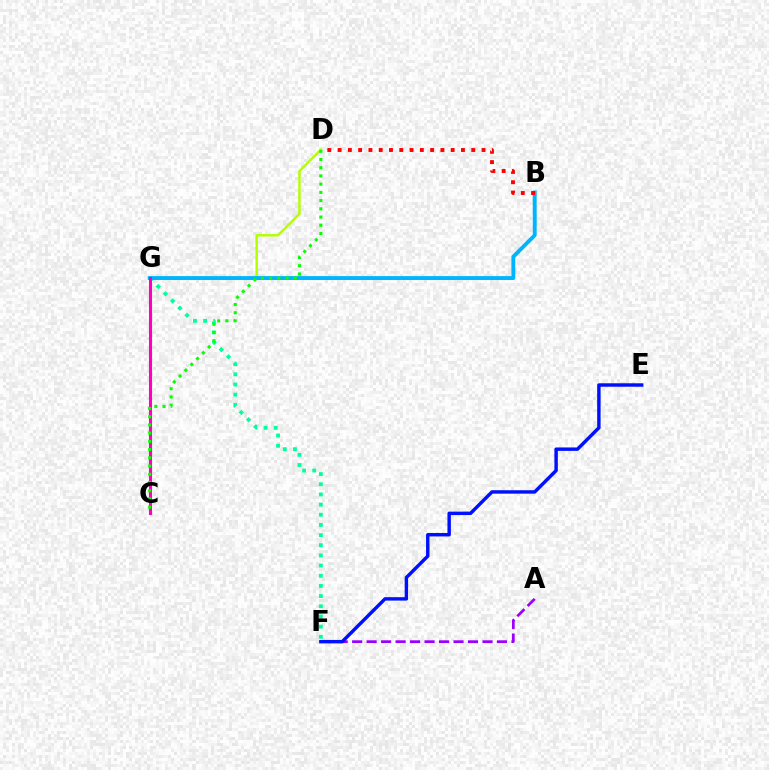{('A', 'F'): [{'color': '#9b00ff', 'line_style': 'dashed', 'thickness': 1.97}], ('F', 'G'): [{'color': '#00ff9d', 'line_style': 'dotted', 'thickness': 2.76}], ('E', 'F'): [{'color': '#0010ff', 'line_style': 'solid', 'thickness': 2.47}], ('D', 'G'): [{'color': '#b3ff00', 'line_style': 'solid', 'thickness': 1.75}], ('B', 'G'): [{'color': '#00b5ff', 'line_style': 'solid', 'thickness': 2.81}], ('C', 'G'): [{'color': '#ffa500', 'line_style': 'dotted', 'thickness': 1.92}, {'color': '#ff00bd', 'line_style': 'solid', 'thickness': 2.22}], ('C', 'D'): [{'color': '#08ff00', 'line_style': 'dotted', 'thickness': 2.23}], ('B', 'D'): [{'color': '#ff0000', 'line_style': 'dotted', 'thickness': 2.79}]}